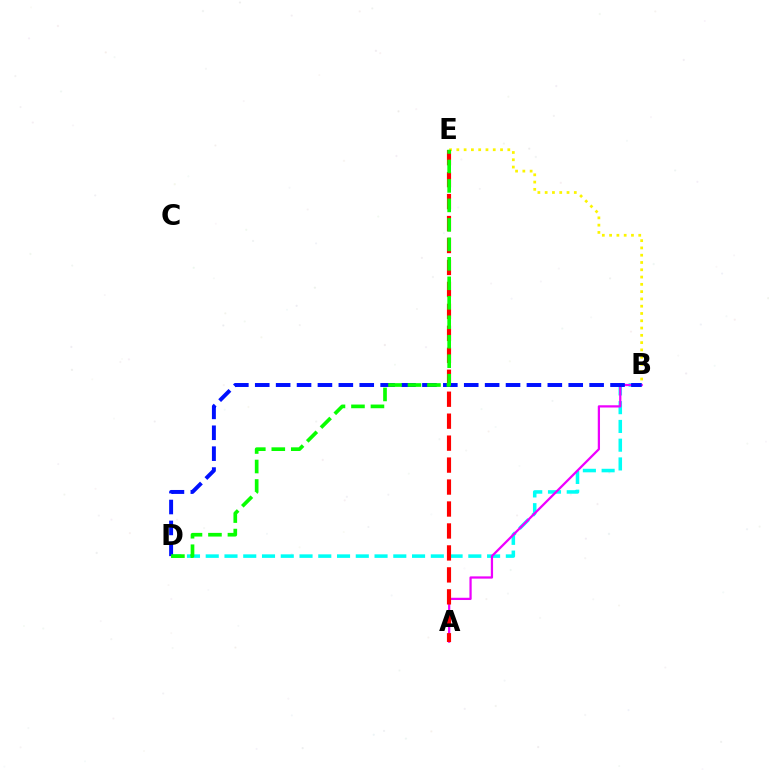{('B', 'D'): [{'color': '#00fff6', 'line_style': 'dashed', 'thickness': 2.55}, {'color': '#0010ff', 'line_style': 'dashed', 'thickness': 2.84}], ('A', 'B'): [{'color': '#ee00ff', 'line_style': 'solid', 'thickness': 1.62}], ('B', 'E'): [{'color': '#fcf500', 'line_style': 'dotted', 'thickness': 1.98}], ('A', 'E'): [{'color': '#ff0000', 'line_style': 'dashed', 'thickness': 2.98}], ('D', 'E'): [{'color': '#08ff00', 'line_style': 'dashed', 'thickness': 2.65}]}